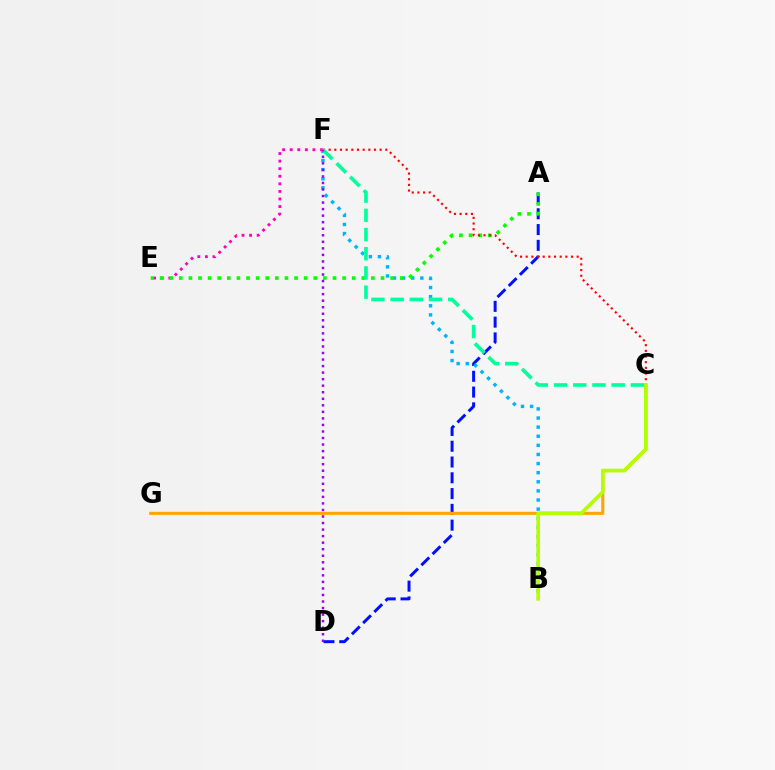{('E', 'F'): [{'color': '#ff00bd', 'line_style': 'dotted', 'thickness': 2.06}], ('A', 'D'): [{'color': '#0010ff', 'line_style': 'dashed', 'thickness': 2.14}], ('B', 'F'): [{'color': '#00b5ff', 'line_style': 'dotted', 'thickness': 2.47}], ('C', 'G'): [{'color': '#ffa500', 'line_style': 'solid', 'thickness': 2.22}], ('A', 'E'): [{'color': '#08ff00', 'line_style': 'dotted', 'thickness': 2.61}], ('C', 'F'): [{'color': '#ff0000', 'line_style': 'dotted', 'thickness': 1.54}, {'color': '#00ff9d', 'line_style': 'dashed', 'thickness': 2.61}], ('B', 'C'): [{'color': '#b3ff00', 'line_style': 'solid', 'thickness': 2.62}], ('D', 'F'): [{'color': '#9b00ff', 'line_style': 'dotted', 'thickness': 1.78}]}